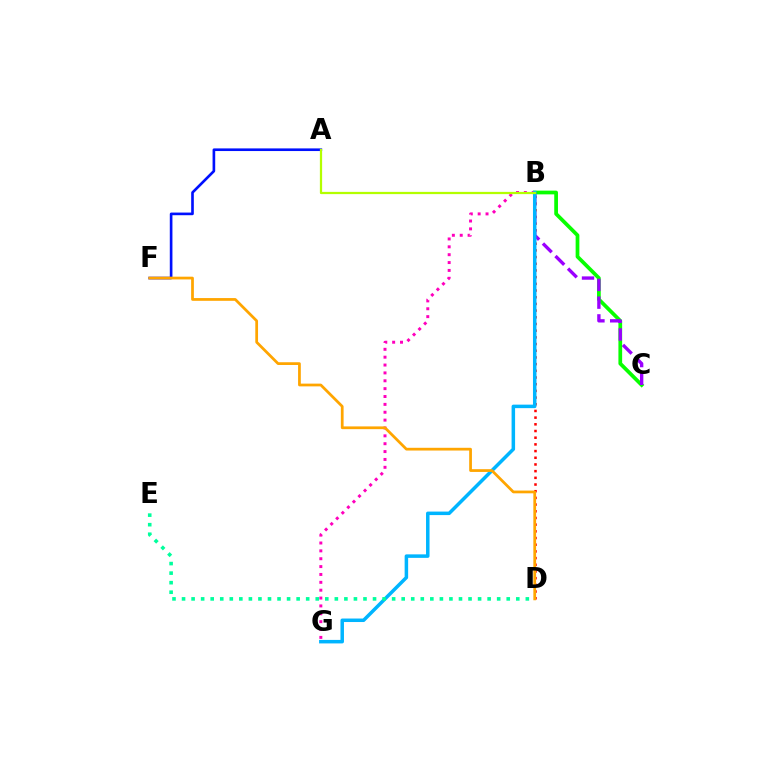{('B', 'D'): [{'color': '#ff0000', 'line_style': 'dotted', 'thickness': 1.82}], ('B', 'C'): [{'color': '#08ff00', 'line_style': 'solid', 'thickness': 2.69}, {'color': '#9b00ff', 'line_style': 'dashed', 'thickness': 2.41}], ('B', 'G'): [{'color': '#ff00bd', 'line_style': 'dotted', 'thickness': 2.14}, {'color': '#00b5ff', 'line_style': 'solid', 'thickness': 2.52}], ('A', 'F'): [{'color': '#0010ff', 'line_style': 'solid', 'thickness': 1.9}], ('D', 'F'): [{'color': '#ffa500', 'line_style': 'solid', 'thickness': 1.98}], ('A', 'B'): [{'color': '#b3ff00', 'line_style': 'solid', 'thickness': 1.61}], ('D', 'E'): [{'color': '#00ff9d', 'line_style': 'dotted', 'thickness': 2.59}]}